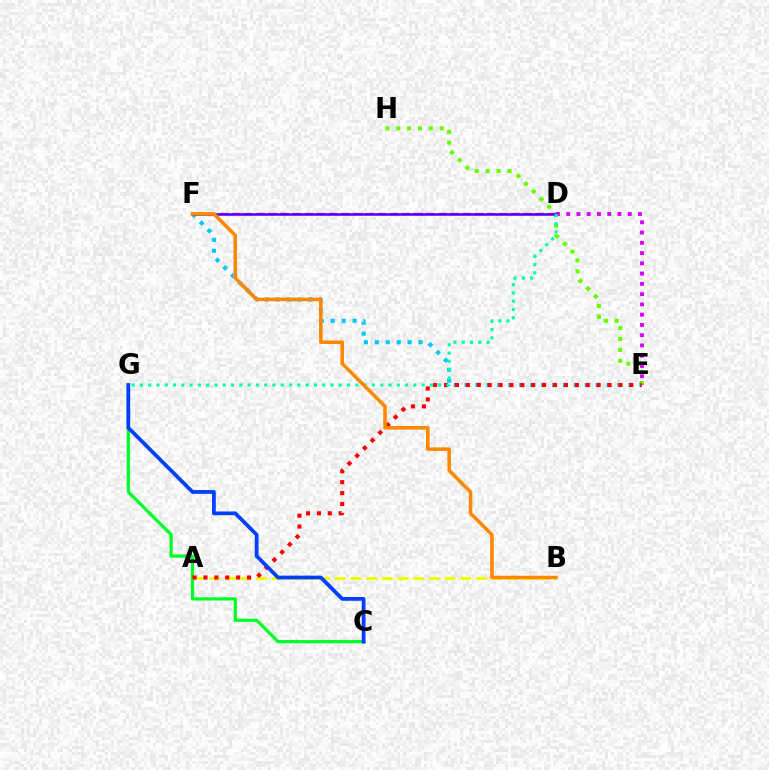{('E', 'F'): [{'color': '#00c7ff', 'line_style': 'dotted', 'thickness': 2.97}], ('E', 'H'): [{'color': '#66ff00', 'line_style': 'dotted', 'thickness': 2.96}], ('C', 'G'): [{'color': '#00ff27', 'line_style': 'solid', 'thickness': 2.33}, {'color': '#003fff', 'line_style': 'solid', 'thickness': 2.71}], ('A', 'B'): [{'color': '#eeff00', 'line_style': 'dashed', 'thickness': 2.13}], ('A', 'E'): [{'color': '#ff0000', 'line_style': 'dotted', 'thickness': 2.96}], ('D', 'F'): [{'color': '#ff00a0', 'line_style': 'dashed', 'thickness': 1.65}, {'color': '#4f00ff', 'line_style': 'solid', 'thickness': 1.81}], ('D', 'E'): [{'color': '#d600ff', 'line_style': 'dotted', 'thickness': 2.79}], ('D', 'G'): [{'color': '#00ffaf', 'line_style': 'dotted', 'thickness': 2.25}], ('B', 'F'): [{'color': '#ff8800', 'line_style': 'solid', 'thickness': 2.56}]}